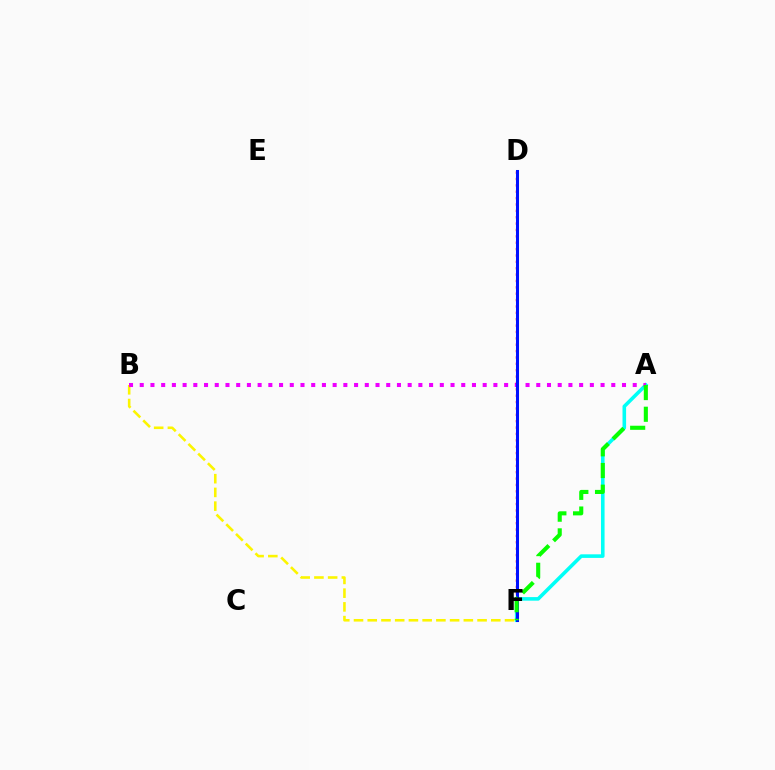{('A', 'F'): [{'color': '#00fff6', 'line_style': 'solid', 'thickness': 2.58}, {'color': '#08ff00', 'line_style': 'dashed', 'thickness': 2.95}], ('B', 'F'): [{'color': '#fcf500', 'line_style': 'dashed', 'thickness': 1.87}], ('A', 'B'): [{'color': '#ee00ff', 'line_style': 'dotted', 'thickness': 2.91}], ('D', 'F'): [{'color': '#ff0000', 'line_style': 'dotted', 'thickness': 1.73}, {'color': '#0010ff', 'line_style': 'solid', 'thickness': 2.18}]}